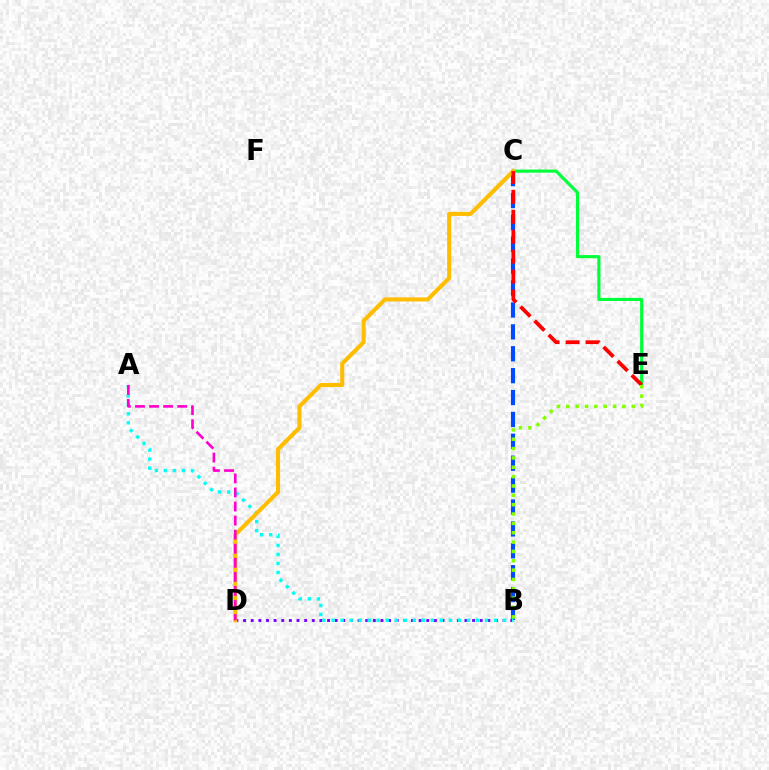{('B', 'C'): [{'color': '#004bff', 'line_style': 'dashed', 'thickness': 2.97}], ('B', 'D'): [{'color': '#7200ff', 'line_style': 'dotted', 'thickness': 2.07}], ('C', 'E'): [{'color': '#00ff39', 'line_style': 'solid', 'thickness': 2.25}, {'color': '#ff0000', 'line_style': 'dashed', 'thickness': 2.71}], ('A', 'B'): [{'color': '#00fff6', 'line_style': 'dotted', 'thickness': 2.45}], ('C', 'D'): [{'color': '#ffbd00', 'line_style': 'solid', 'thickness': 2.94}], ('A', 'D'): [{'color': '#ff00cf', 'line_style': 'dashed', 'thickness': 1.91}], ('B', 'E'): [{'color': '#84ff00', 'line_style': 'dotted', 'thickness': 2.54}]}